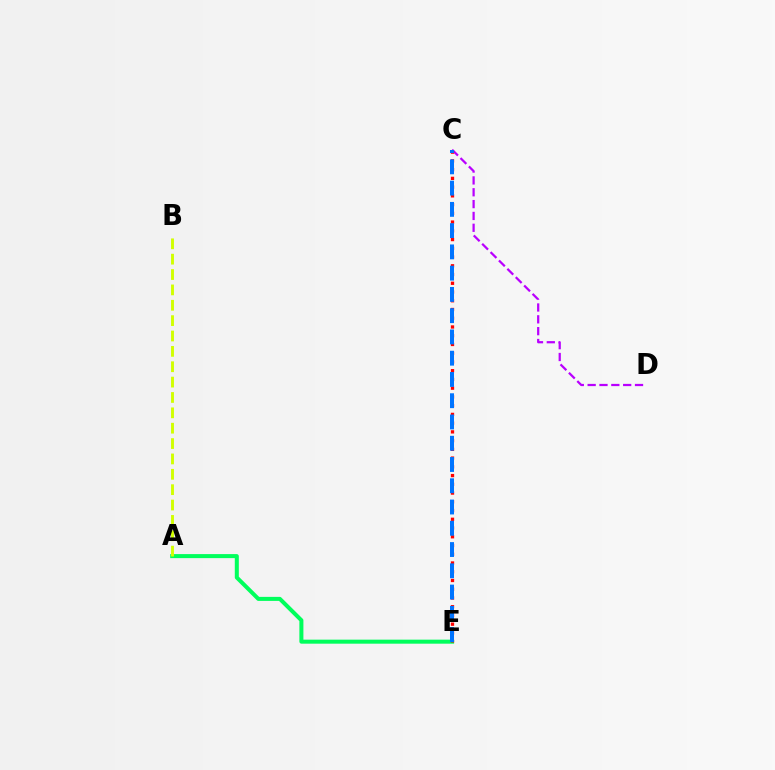{('A', 'E'): [{'color': '#00ff5c', 'line_style': 'solid', 'thickness': 2.9}], ('A', 'B'): [{'color': '#d1ff00', 'line_style': 'dashed', 'thickness': 2.09}], ('C', 'D'): [{'color': '#b900ff', 'line_style': 'dashed', 'thickness': 1.61}], ('C', 'E'): [{'color': '#ff0000', 'line_style': 'dotted', 'thickness': 2.38}, {'color': '#0074ff', 'line_style': 'dashed', 'thickness': 2.89}]}